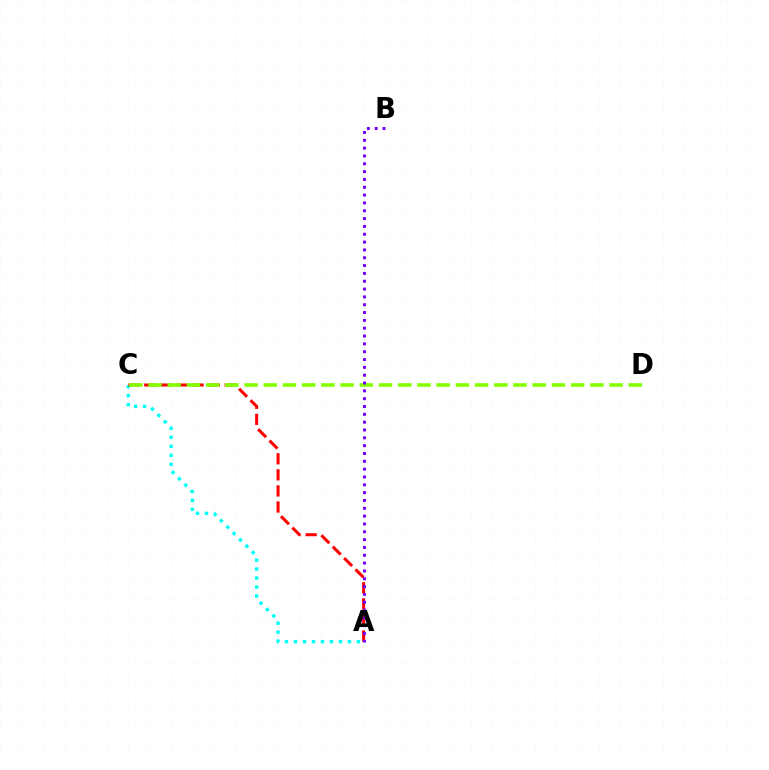{('A', 'C'): [{'color': '#00fff6', 'line_style': 'dotted', 'thickness': 2.44}, {'color': '#ff0000', 'line_style': 'dashed', 'thickness': 2.19}], ('C', 'D'): [{'color': '#84ff00', 'line_style': 'dashed', 'thickness': 2.61}], ('A', 'B'): [{'color': '#7200ff', 'line_style': 'dotted', 'thickness': 2.13}]}